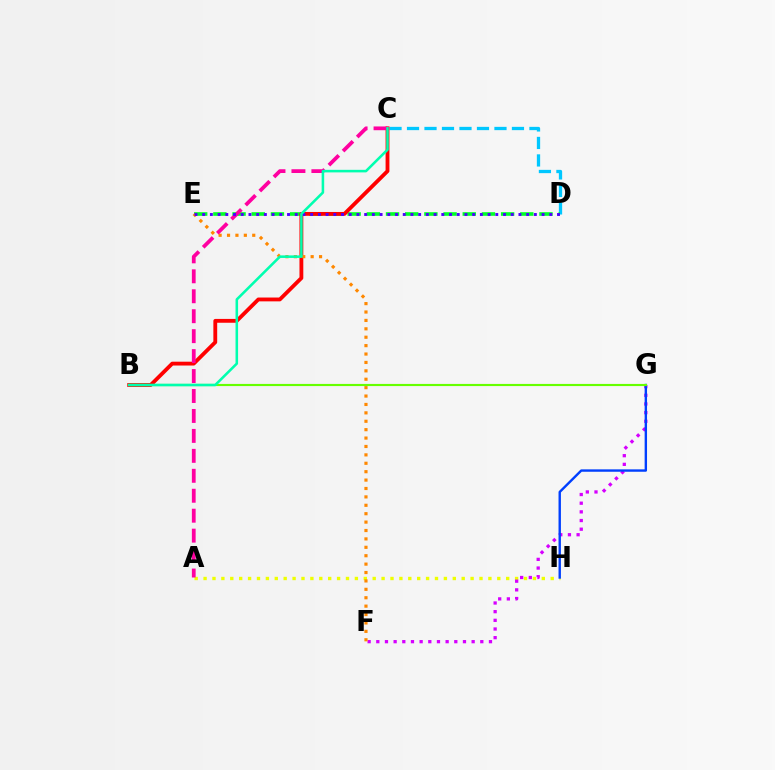{('C', 'D'): [{'color': '#00c7ff', 'line_style': 'dashed', 'thickness': 2.38}], ('A', 'H'): [{'color': '#eeff00', 'line_style': 'dotted', 'thickness': 2.42}], ('D', 'E'): [{'color': '#00ff27', 'line_style': 'dashed', 'thickness': 2.61}, {'color': '#4f00ff', 'line_style': 'dotted', 'thickness': 2.1}], ('F', 'G'): [{'color': '#d600ff', 'line_style': 'dotted', 'thickness': 2.35}], ('B', 'C'): [{'color': '#ff0000', 'line_style': 'solid', 'thickness': 2.76}, {'color': '#00ffaf', 'line_style': 'solid', 'thickness': 1.84}], ('E', 'F'): [{'color': '#ff8800', 'line_style': 'dotted', 'thickness': 2.28}], ('G', 'H'): [{'color': '#003fff', 'line_style': 'solid', 'thickness': 1.73}], ('B', 'G'): [{'color': '#66ff00', 'line_style': 'solid', 'thickness': 1.55}], ('A', 'C'): [{'color': '#ff00a0', 'line_style': 'dashed', 'thickness': 2.71}]}